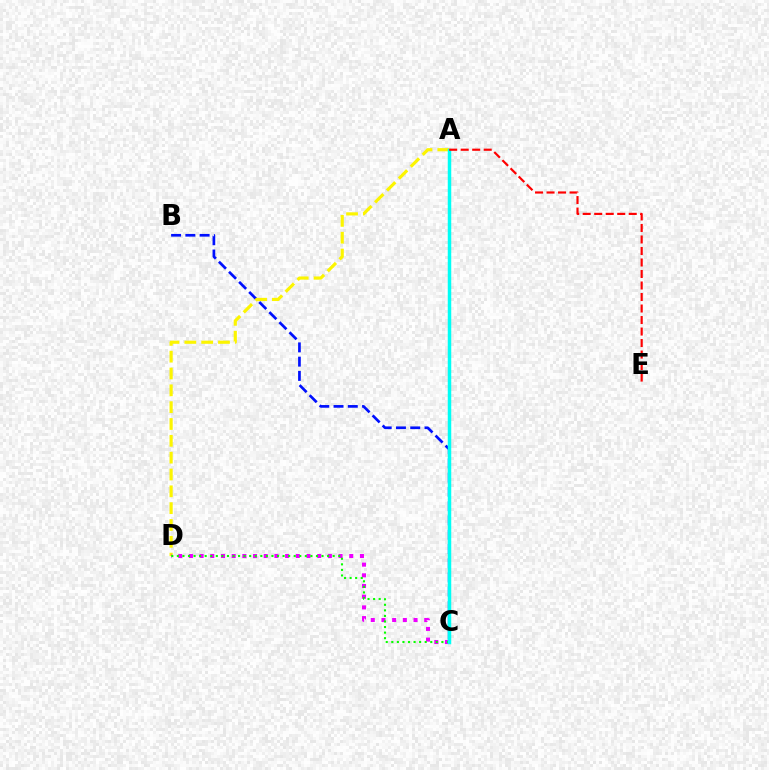{('B', 'C'): [{'color': '#0010ff', 'line_style': 'dashed', 'thickness': 1.94}], ('A', 'D'): [{'color': '#fcf500', 'line_style': 'dashed', 'thickness': 2.29}], ('C', 'D'): [{'color': '#ee00ff', 'line_style': 'dotted', 'thickness': 2.9}, {'color': '#08ff00', 'line_style': 'dotted', 'thickness': 1.51}], ('A', 'C'): [{'color': '#00fff6', 'line_style': 'solid', 'thickness': 2.51}], ('A', 'E'): [{'color': '#ff0000', 'line_style': 'dashed', 'thickness': 1.56}]}